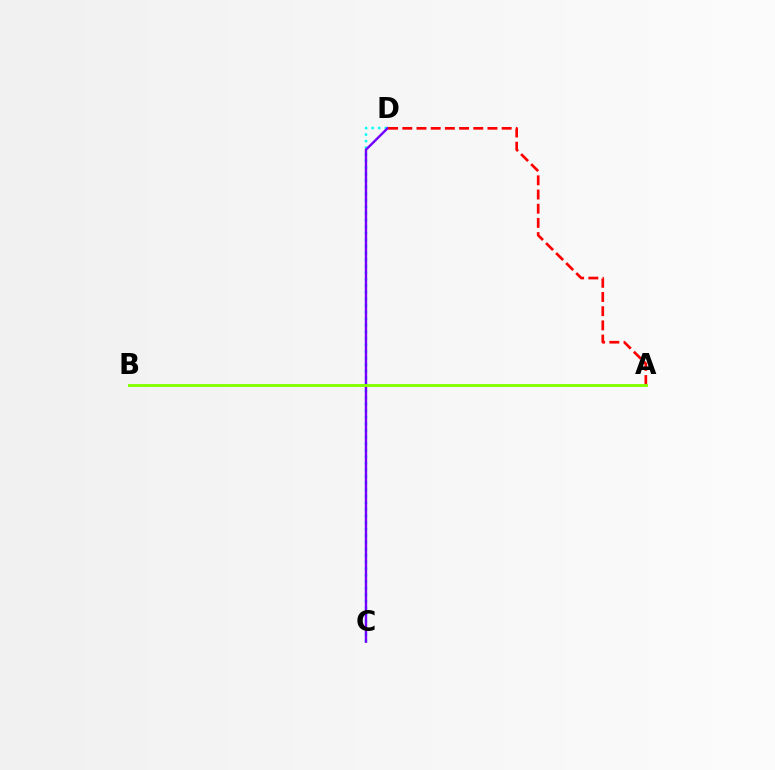{('C', 'D'): [{'color': '#00fff6', 'line_style': 'dotted', 'thickness': 1.79}, {'color': '#7200ff', 'line_style': 'solid', 'thickness': 1.74}], ('A', 'D'): [{'color': '#ff0000', 'line_style': 'dashed', 'thickness': 1.93}], ('A', 'B'): [{'color': '#84ff00', 'line_style': 'solid', 'thickness': 2.08}]}